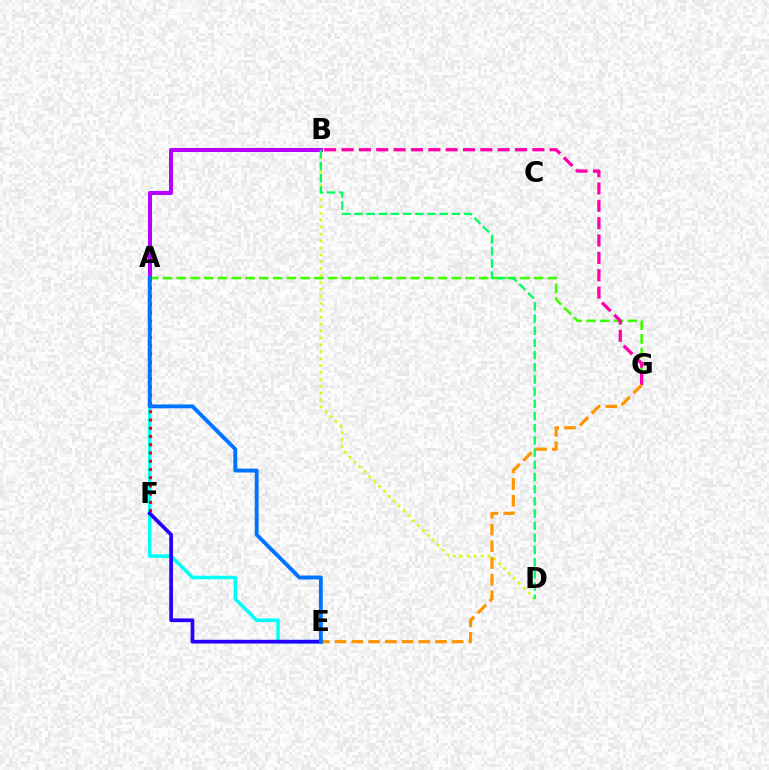{('A', 'E'): [{'color': '#00fff6', 'line_style': 'solid', 'thickness': 2.52}, {'color': '#0074ff', 'line_style': 'solid', 'thickness': 2.8}], ('A', 'G'): [{'color': '#3dff00', 'line_style': 'dashed', 'thickness': 1.87}], ('B', 'D'): [{'color': '#d1ff00', 'line_style': 'dotted', 'thickness': 1.88}, {'color': '#00ff5c', 'line_style': 'dashed', 'thickness': 1.66}], ('A', 'F'): [{'color': '#ff0000', 'line_style': 'dotted', 'thickness': 2.24}], ('A', 'B'): [{'color': '#b900ff', 'line_style': 'solid', 'thickness': 2.88}], ('B', 'G'): [{'color': '#ff00ac', 'line_style': 'dashed', 'thickness': 2.36}], ('E', 'G'): [{'color': '#ff9400', 'line_style': 'dashed', 'thickness': 2.27}], ('E', 'F'): [{'color': '#2500ff', 'line_style': 'solid', 'thickness': 2.67}]}